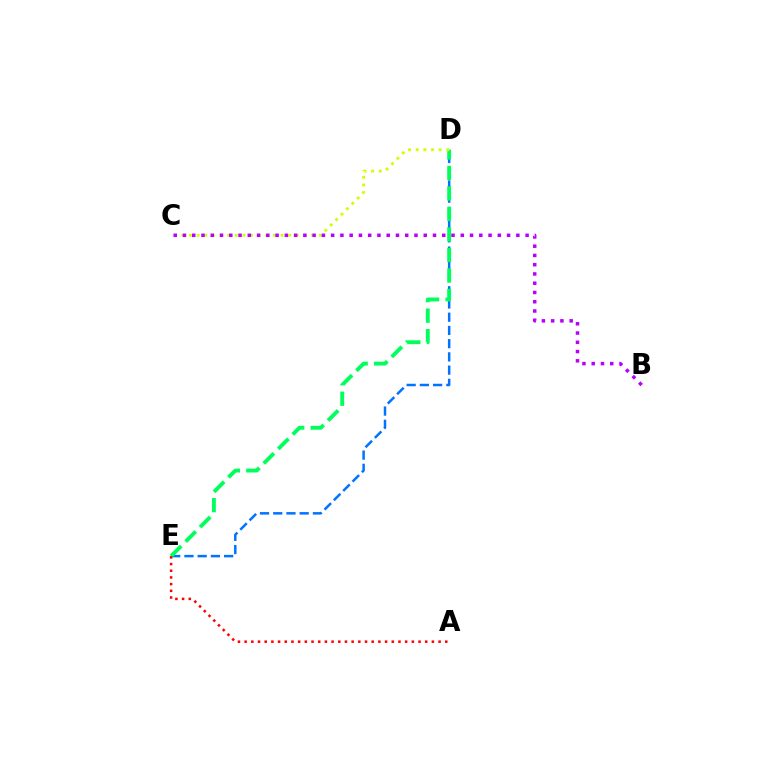{('D', 'E'): [{'color': '#0074ff', 'line_style': 'dashed', 'thickness': 1.8}, {'color': '#00ff5c', 'line_style': 'dashed', 'thickness': 2.79}], ('C', 'D'): [{'color': '#d1ff00', 'line_style': 'dotted', 'thickness': 2.07}], ('B', 'C'): [{'color': '#b900ff', 'line_style': 'dotted', 'thickness': 2.52}], ('A', 'E'): [{'color': '#ff0000', 'line_style': 'dotted', 'thickness': 1.82}]}